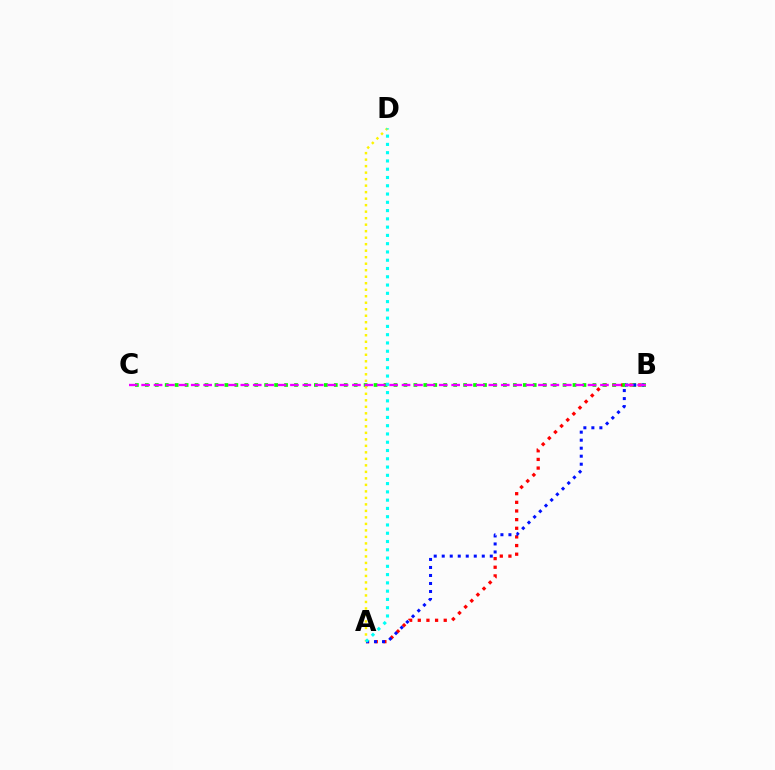{('A', 'B'): [{'color': '#ff0000', 'line_style': 'dotted', 'thickness': 2.35}, {'color': '#0010ff', 'line_style': 'dotted', 'thickness': 2.18}], ('B', 'C'): [{'color': '#08ff00', 'line_style': 'dotted', 'thickness': 2.7}, {'color': '#ee00ff', 'line_style': 'dashed', 'thickness': 1.68}], ('A', 'D'): [{'color': '#fcf500', 'line_style': 'dotted', 'thickness': 1.77}, {'color': '#00fff6', 'line_style': 'dotted', 'thickness': 2.25}]}